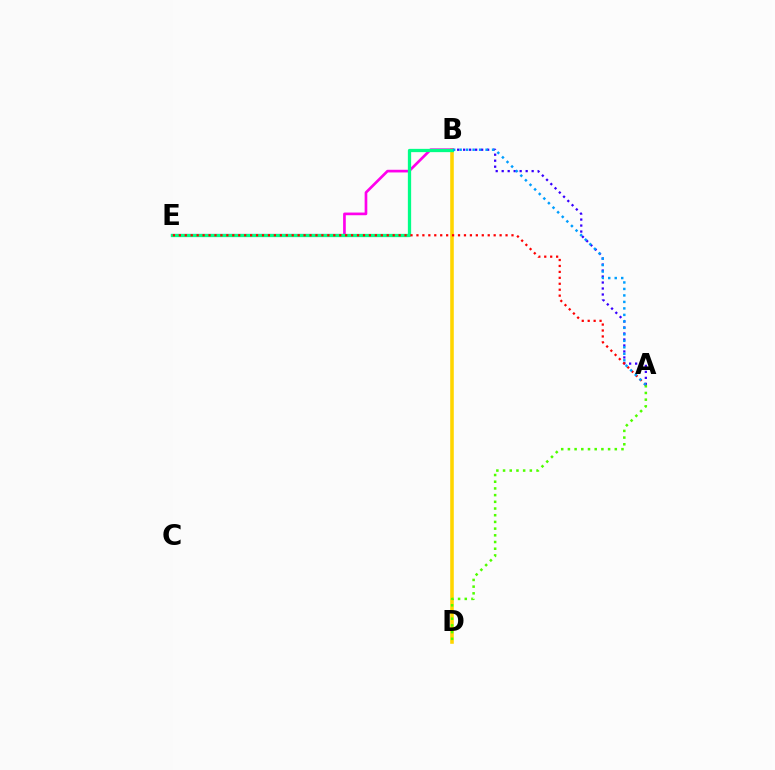{('A', 'B'): [{'color': '#3700ff', 'line_style': 'dotted', 'thickness': 1.63}, {'color': '#009eff', 'line_style': 'dotted', 'thickness': 1.76}], ('B', 'D'): [{'color': '#ffd500', 'line_style': 'solid', 'thickness': 2.58}], ('A', 'D'): [{'color': '#4fff00', 'line_style': 'dotted', 'thickness': 1.82}], ('B', 'E'): [{'color': '#ff00ed', 'line_style': 'solid', 'thickness': 1.92}, {'color': '#00ff86', 'line_style': 'solid', 'thickness': 2.36}], ('A', 'E'): [{'color': '#ff0000', 'line_style': 'dotted', 'thickness': 1.61}]}